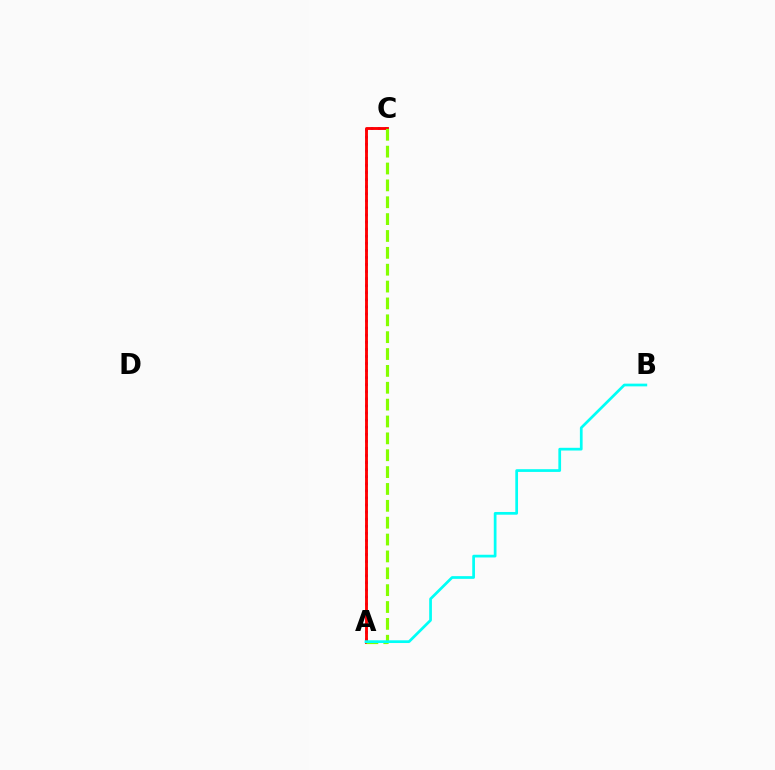{('A', 'C'): [{'color': '#7200ff', 'line_style': 'dotted', 'thickness': 1.92}, {'color': '#ff0000', 'line_style': 'solid', 'thickness': 2.07}, {'color': '#84ff00', 'line_style': 'dashed', 'thickness': 2.29}], ('A', 'B'): [{'color': '#00fff6', 'line_style': 'solid', 'thickness': 1.96}]}